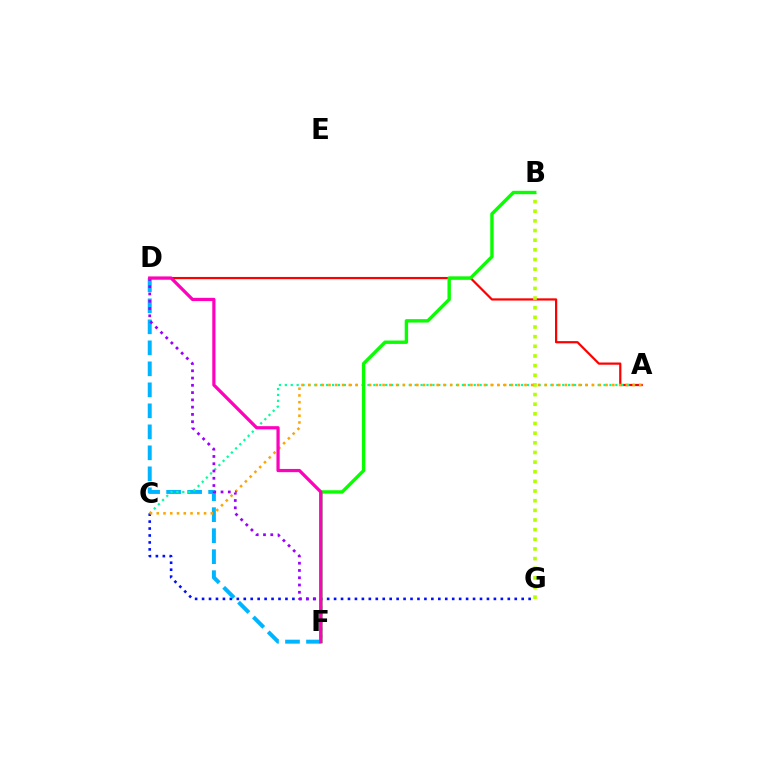{('C', 'G'): [{'color': '#0010ff', 'line_style': 'dotted', 'thickness': 1.89}], ('D', 'F'): [{'color': '#00b5ff', 'line_style': 'dashed', 'thickness': 2.85}, {'color': '#9b00ff', 'line_style': 'dotted', 'thickness': 1.98}, {'color': '#ff00bd', 'line_style': 'solid', 'thickness': 2.32}], ('A', 'D'): [{'color': '#ff0000', 'line_style': 'solid', 'thickness': 1.6}], ('A', 'C'): [{'color': '#00ff9d', 'line_style': 'dotted', 'thickness': 1.6}, {'color': '#ffa500', 'line_style': 'dotted', 'thickness': 1.84}], ('B', 'G'): [{'color': '#b3ff00', 'line_style': 'dotted', 'thickness': 2.62}], ('B', 'F'): [{'color': '#08ff00', 'line_style': 'solid', 'thickness': 2.44}]}